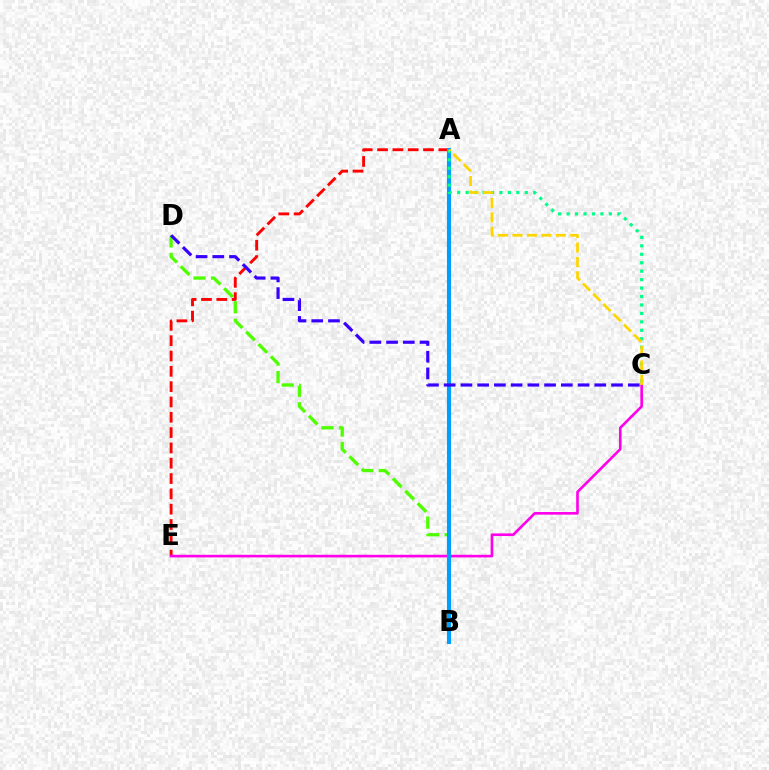{('B', 'D'): [{'color': '#4fff00', 'line_style': 'dashed', 'thickness': 2.38}], ('A', 'E'): [{'color': '#ff0000', 'line_style': 'dashed', 'thickness': 2.08}], ('C', 'E'): [{'color': '#ff00ed', 'line_style': 'solid', 'thickness': 1.9}], ('A', 'B'): [{'color': '#009eff', 'line_style': 'solid', 'thickness': 2.95}], ('A', 'C'): [{'color': '#00ff86', 'line_style': 'dotted', 'thickness': 2.3}, {'color': '#ffd500', 'line_style': 'dashed', 'thickness': 1.96}], ('C', 'D'): [{'color': '#3700ff', 'line_style': 'dashed', 'thickness': 2.27}]}